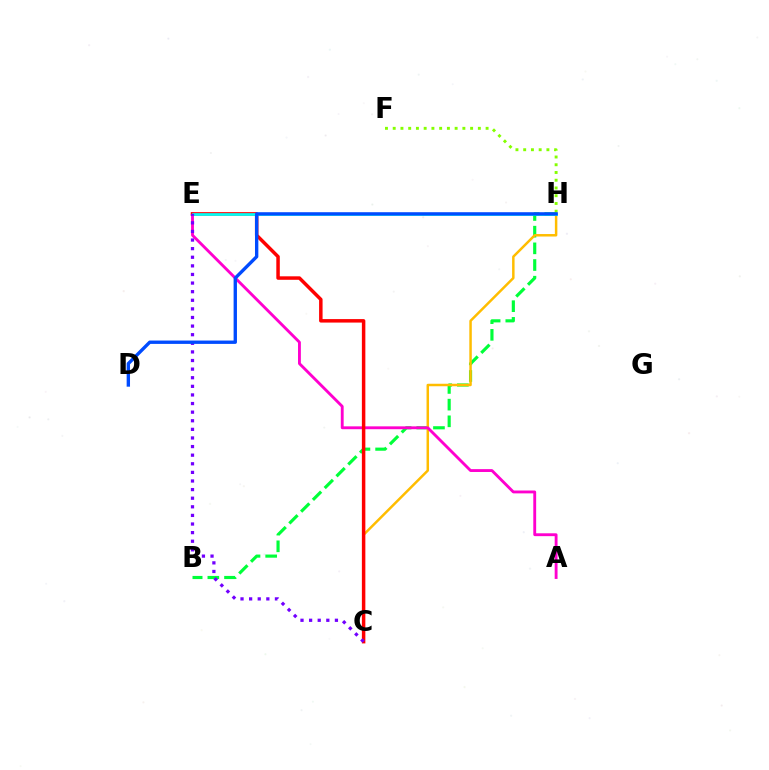{('B', 'H'): [{'color': '#00ff39', 'line_style': 'dashed', 'thickness': 2.27}], ('C', 'H'): [{'color': '#ffbd00', 'line_style': 'solid', 'thickness': 1.79}], ('A', 'E'): [{'color': '#ff00cf', 'line_style': 'solid', 'thickness': 2.06}], ('C', 'E'): [{'color': '#ff0000', 'line_style': 'solid', 'thickness': 2.51}, {'color': '#7200ff', 'line_style': 'dotted', 'thickness': 2.34}], ('E', 'H'): [{'color': '#00fff6', 'line_style': 'solid', 'thickness': 1.95}], ('F', 'H'): [{'color': '#84ff00', 'line_style': 'dotted', 'thickness': 2.1}], ('D', 'H'): [{'color': '#004bff', 'line_style': 'solid', 'thickness': 2.42}]}